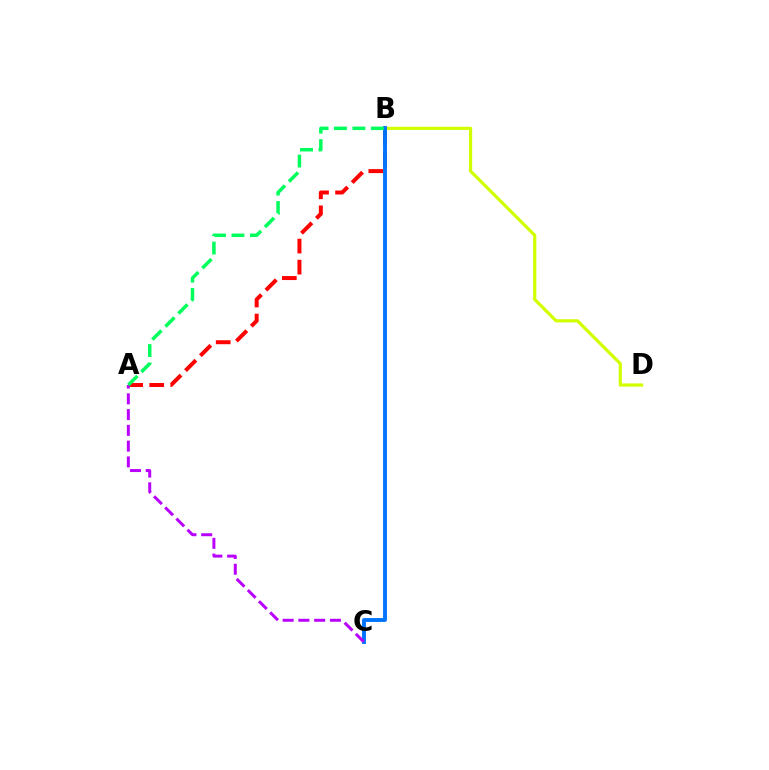{('A', 'B'): [{'color': '#ff0000', 'line_style': 'dashed', 'thickness': 2.86}, {'color': '#00ff5c', 'line_style': 'dashed', 'thickness': 2.5}], ('B', 'D'): [{'color': '#d1ff00', 'line_style': 'solid', 'thickness': 2.29}], ('B', 'C'): [{'color': '#0074ff', 'line_style': 'solid', 'thickness': 2.79}], ('A', 'C'): [{'color': '#b900ff', 'line_style': 'dashed', 'thickness': 2.14}]}